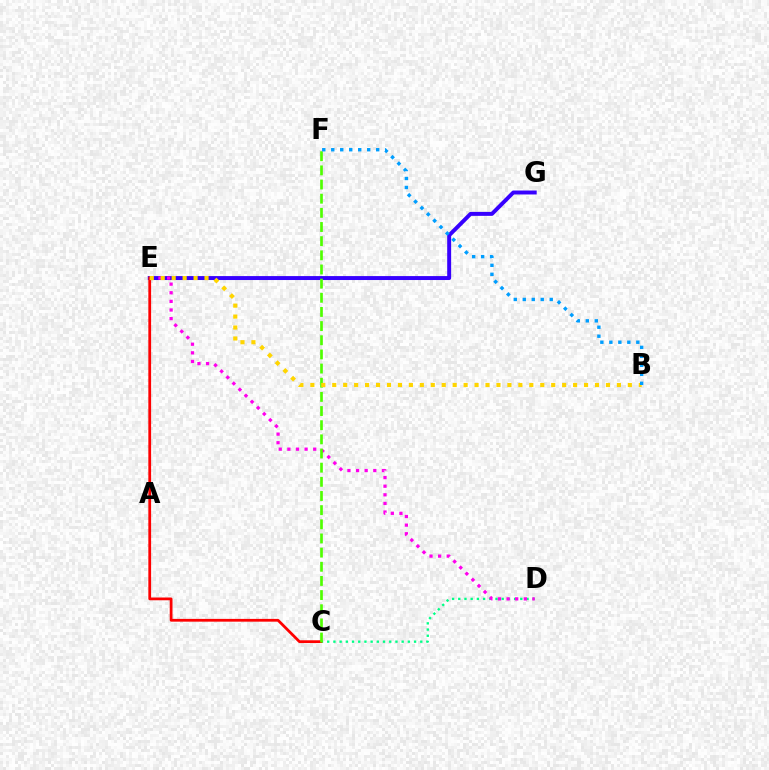{('E', 'G'): [{'color': '#3700ff', 'line_style': 'solid', 'thickness': 2.84}], ('C', 'D'): [{'color': '#00ff86', 'line_style': 'dotted', 'thickness': 1.69}], ('D', 'E'): [{'color': '#ff00ed', 'line_style': 'dotted', 'thickness': 2.34}], ('C', 'E'): [{'color': '#ff0000', 'line_style': 'solid', 'thickness': 1.99}], ('C', 'F'): [{'color': '#4fff00', 'line_style': 'dashed', 'thickness': 1.92}], ('B', 'E'): [{'color': '#ffd500', 'line_style': 'dotted', 'thickness': 2.97}], ('B', 'F'): [{'color': '#009eff', 'line_style': 'dotted', 'thickness': 2.44}]}